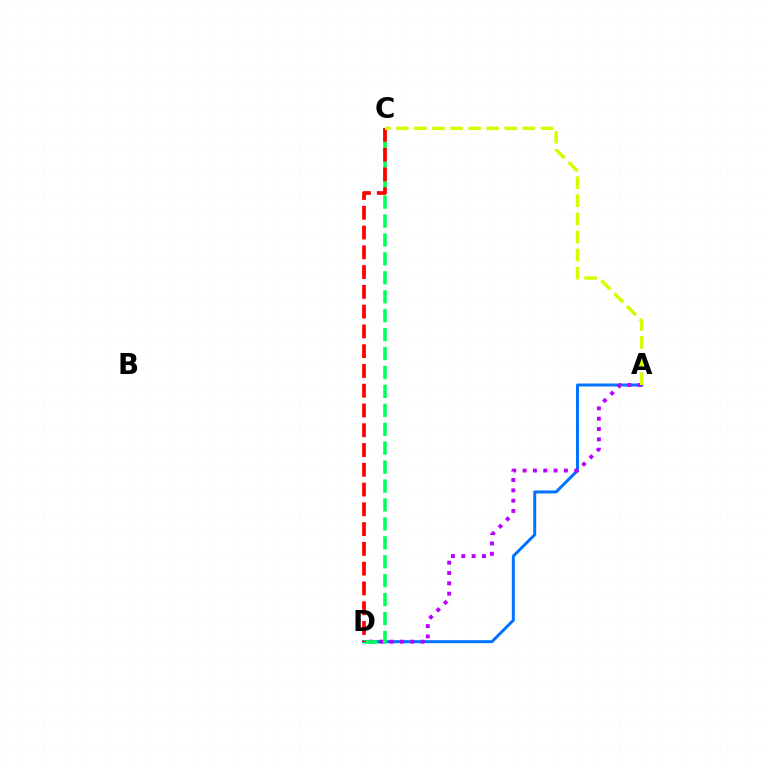{('A', 'D'): [{'color': '#0074ff', 'line_style': 'solid', 'thickness': 2.15}, {'color': '#b900ff', 'line_style': 'dotted', 'thickness': 2.81}], ('C', 'D'): [{'color': '#00ff5c', 'line_style': 'dashed', 'thickness': 2.57}, {'color': '#ff0000', 'line_style': 'dashed', 'thickness': 2.69}], ('A', 'C'): [{'color': '#d1ff00', 'line_style': 'dashed', 'thickness': 2.46}]}